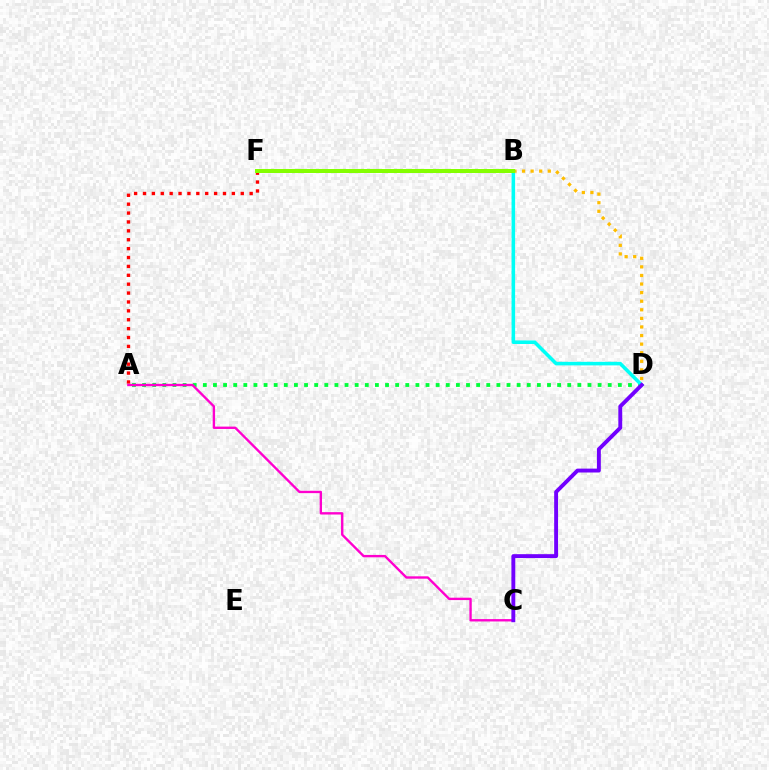{('A', 'D'): [{'color': '#00ff39', 'line_style': 'dotted', 'thickness': 2.75}], ('B', 'D'): [{'color': '#ffbd00', 'line_style': 'dotted', 'thickness': 2.33}, {'color': '#00fff6', 'line_style': 'solid', 'thickness': 2.56}], ('A', 'F'): [{'color': '#ff0000', 'line_style': 'dotted', 'thickness': 2.42}], ('B', 'F'): [{'color': '#004bff', 'line_style': 'dashed', 'thickness': 2.13}, {'color': '#84ff00', 'line_style': 'solid', 'thickness': 2.87}], ('A', 'C'): [{'color': '#ff00cf', 'line_style': 'solid', 'thickness': 1.71}], ('C', 'D'): [{'color': '#7200ff', 'line_style': 'solid', 'thickness': 2.8}]}